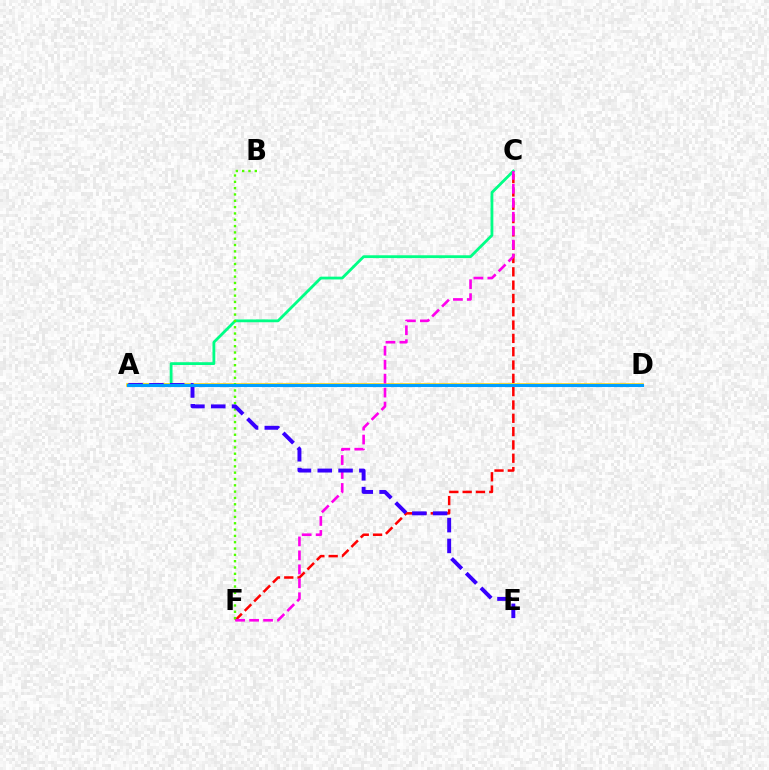{('A', 'C'): [{'color': '#00ff86', 'line_style': 'solid', 'thickness': 2.02}], ('A', 'D'): [{'color': '#ffd500', 'line_style': 'solid', 'thickness': 2.55}, {'color': '#009eff', 'line_style': 'solid', 'thickness': 2.23}], ('C', 'F'): [{'color': '#ff0000', 'line_style': 'dashed', 'thickness': 1.81}, {'color': '#ff00ed', 'line_style': 'dashed', 'thickness': 1.9}], ('B', 'F'): [{'color': '#4fff00', 'line_style': 'dotted', 'thickness': 1.72}], ('A', 'E'): [{'color': '#3700ff', 'line_style': 'dashed', 'thickness': 2.83}]}